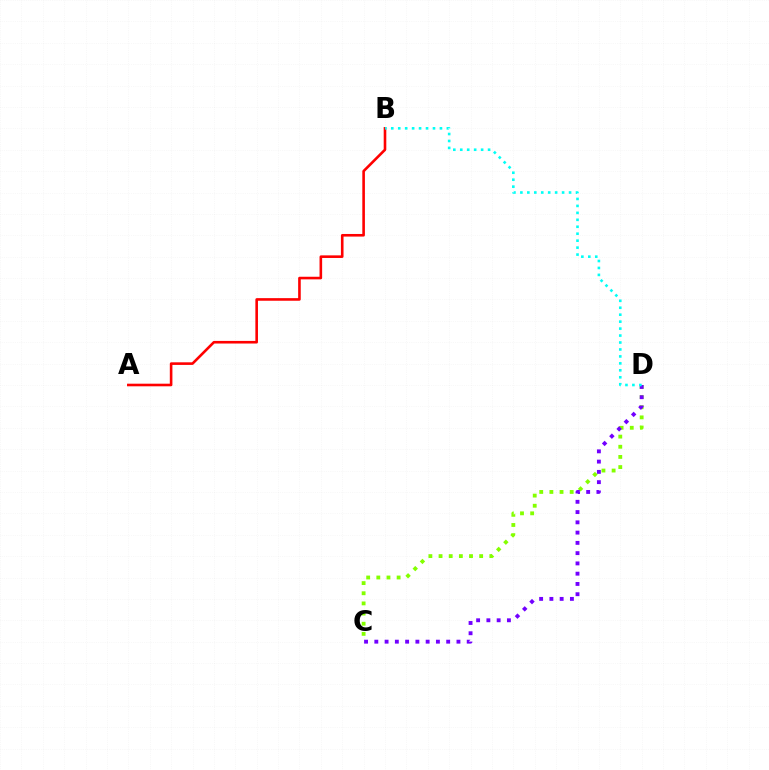{('A', 'B'): [{'color': '#ff0000', 'line_style': 'solid', 'thickness': 1.88}], ('C', 'D'): [{'color': '#84ff00', 'line_style': 'dotted', 'thickness': 2.76}, {'color': '#7200ff', 'line_style': 'dotted', 'thickness': 2.79}], ('B', 'D'): [{'color': '#00fff6', 'line_style': 'dotted', 'thickness': 1.89}]}